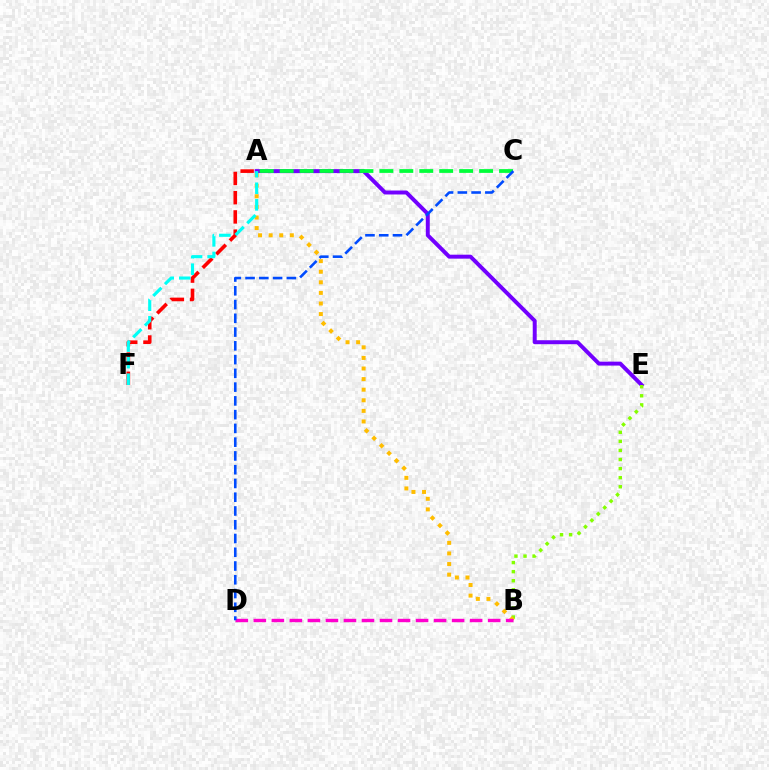{('A', 'E'): [{'color': '#7200ff', 'line_style': 'solid', 'thickness': 2.85}], ('B', 'E'): [{'color': '#84ff00', 'line_style': 'dotted', 'thickness': 2.47}], ('A', 'C'): [{'color': '#00ff39', 'line_style': 'dashed', 'thickness': 2.71}], ('A', 'B'): [{'color': '#ffbd00', 'line_style': 'dotted', 'thickness': 2.88}], ('A', 'F'): [{'color': '#ff0000', 'line_style': 'dashed', 'thickness': 2.61}, {'color': '#00fff6', 'line_style': 'dashed', 'thickness': 2.25}], ('B', 'D'): [{'color': '#ff00cf', 'line_style': 'dashed', 'thickness': 2.45}], ('C', 'D'): [{'color': '#004bff', 'line_style': 'dashed', 'thickness': 1.87}]}